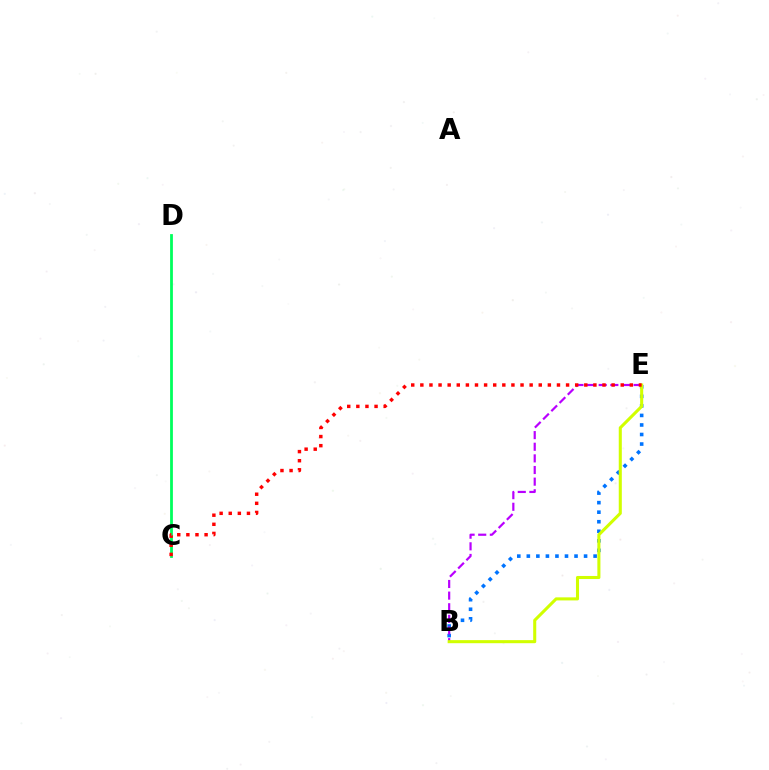{('B', 'E'): [{'color': '#0074ff', 'line_style': 'dotted', 'thickness': 2.59}, {'color': '#b900ff', 'line_style': 'dashed', 'thickness': 1.58}, {'color': '#d1ff00', 'line_style': 'solid', 'thickness': 2.21}], ('C', 'D'): [{'color': '#00ff5c', 'line_style': 'solid', 'thickness': 2.01}], ('C', 'E'): [{'color': '#ff0000', 'line_style': 'dotted', 'thickness': 2.47}]}